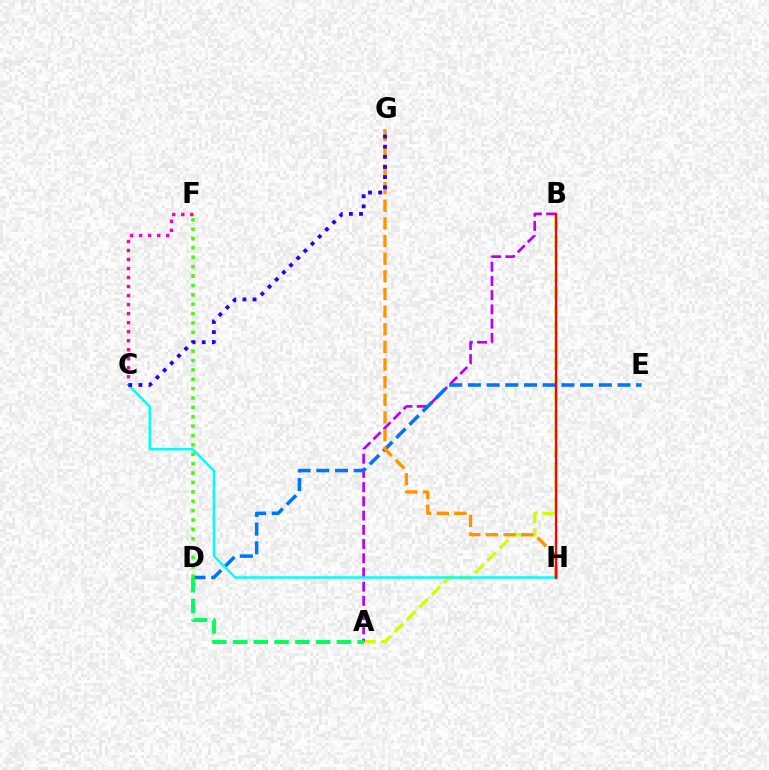{('A', 'B'): [{'color': '#d1ff00', 'line_style': 'dashed', 'thickness': 2.37}, {'color': '#b900ff', 'line_style': 'dashed', 'thickness': 1.93}], ('D', 'E'): [{'color': '#0074ff', 'line_style': 'dashed', 'thickness': 2.54}], ('G', 'H'): [{'color': '#ff9400', 'line_style': 'dashed', 'thickness': 2.4}], ('C', 'F'): [{'color': '#ff00ac', 'line_style': 'dotted', 'thickness': 2.45}], ('C', 'H'): [{'color': '#00fff6', 'line_style': 'solid', 'thickness': 1.76}], ('D', 'F'): [{'color': '#3dff00', 'line_style': 'dotted', 'thickness': 2.55}], ('C', 'G'): [{'color': '#2500ff', 'line_style': 'dotted', 'thickness': 2.75}], ('B', 'H'): [{'color': '#ff0000', 'line_style': 'solid', 'thickness': 1.66}], ('A', 'D'): [{'color': '#00ff5c', 'line_style': 'dashed', 'thickness': 2.82}]}